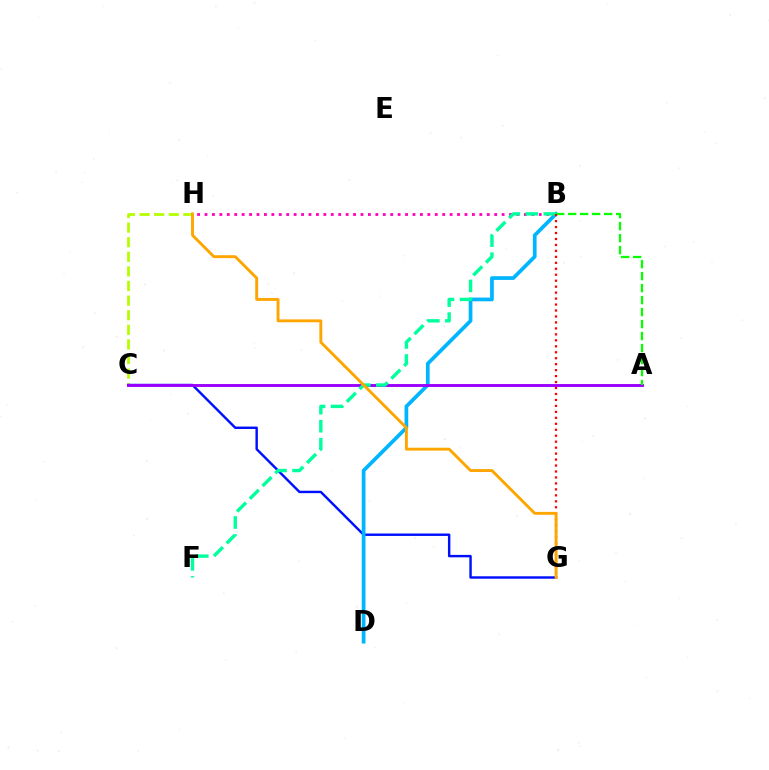{('C', 'H'): [{'color': '#b3ff00', 'line_style': 'dashed', 'thickness': 1.98}], ('B', 'H'): [{'color': '#ff00bd', 'line_style': 'dotted', 'thickness': 2.02}], ('C', 'G'): [{'color': '#0010ff', 'line_style': 'solid', 'thickness': 1.75}], ('B', 'D'): [{'color': '#00b5ff', 'line_style': 'solid', 'thickness': 2.67}], ('A', 'C'): [{'color': '#9b00ff', 'line_style': 'solid', 'thickness': 2.09}], ('B', 'F'): [{'color': '#00ff9d', 'line_style': 'dashed', 'thickness': 2.45}], ('A', 'B'): [{'color': '#08ff00', 'line_style': 'dashed', 'thickness': 1.63}], ('B', 'G'): [{'color': '#ff0000', 'line_style': 'dotted', 'thickness': 1.62}], ('G', 'H'): [{'color': '#ffa500', 'line_style': 'solid', 'thickness': 2.08}]}